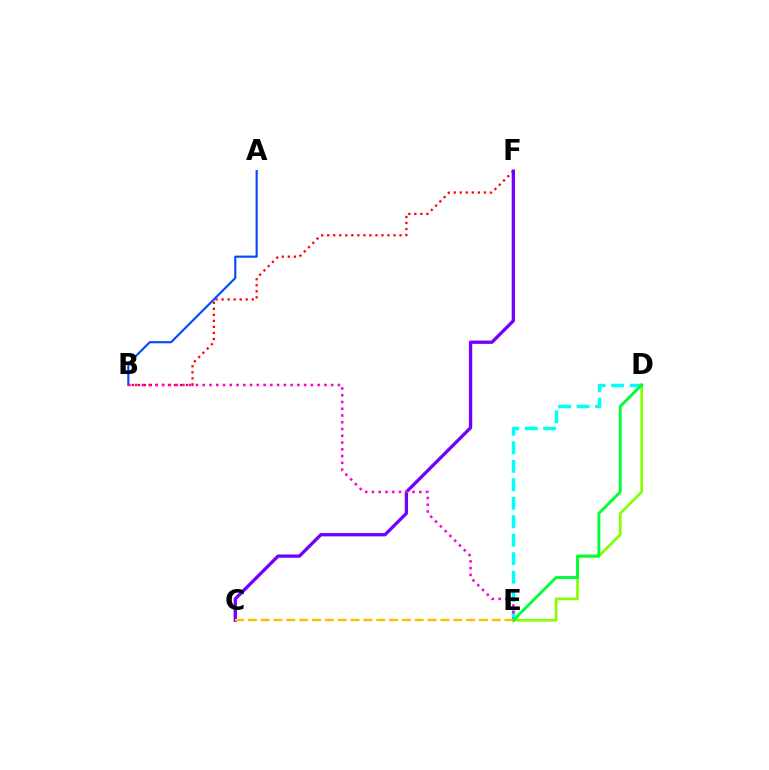{('B', 'F'): [{'color': '#ff0000', 'line_style': 'dotted', 'thickness': 1.64}], ('D', 'E'): [{'color': '#84ff00', 'line_style': 'solid', 'thickness': 1.94}, {'color': '#00fff6', 'line_style': 'dashed', 'thickness': 2.51}, {'color': '#00ff39', 'line_style': 'solid', 'thickness': 2.09}], ('A', 'B'): [{'color': '#004bff', 'line_style': 'solid', 'thickness': 1.54}], ('C', 'F'): [{'color': '#7200ff', 'line_style': 'solid', 'thickness': 2.38}], ('B', 'E'): [{'color': '#ff00cf', 'line_style': 'dotted', 'thickness': 1.84}], ('C', 'E'): [{'color': '#ffbd00', 'line_style': 'dashed', 'thickness': 1.74}]}